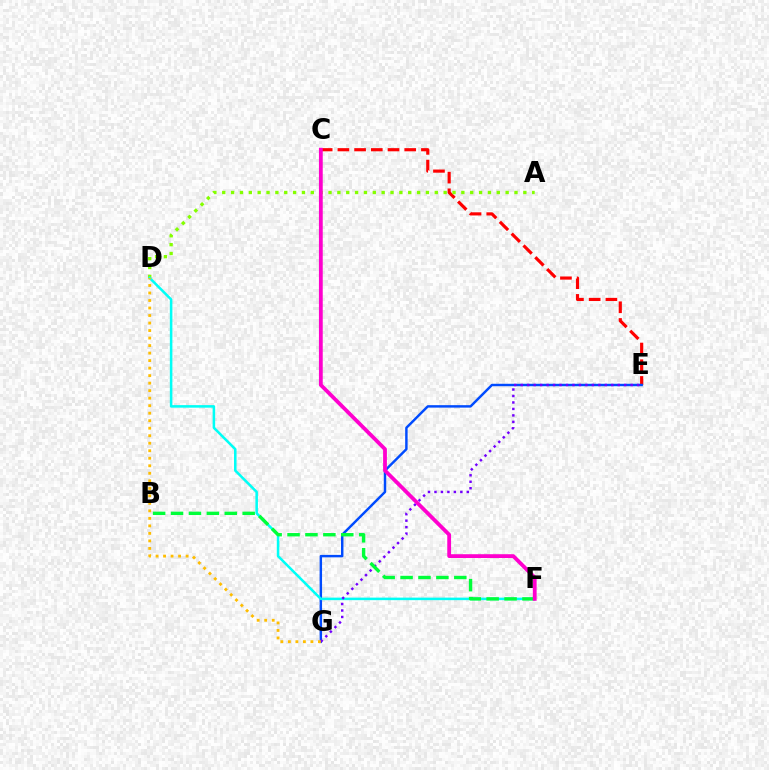{('C', 'E'): [{'color': '#ff0000', 'line_style': 'dashed', 'thickness': 2.27}], ('A', 'D'): [{'color': '#84ff00', 'line_style': 'dotted', 'thickness': 2.41}], ('E', 'G'): [{'color': '#004bff', 'line_style': 'solid', 'thickness': 1.76}, {'color': '#7200ff', 'line_style': 'dotted', 'thickness': 1.76}], ('D', 'F'): [{'color': '#00fff6', 'line_style': 'solid', 'thickness': 1.82}], ('D', 'G'): [{'color': '#ffbd00', 'line_style': 'dotted', 'thickness': 2.04}], ('B', 'F'): [{'color': '#00ff39', 'line_style': 'dashed', 'thickness': 2.43}], ('C', 'F'): [{'color': '#ff00cf', 'line_style': 'solid', 'thickness': 2.74}]}